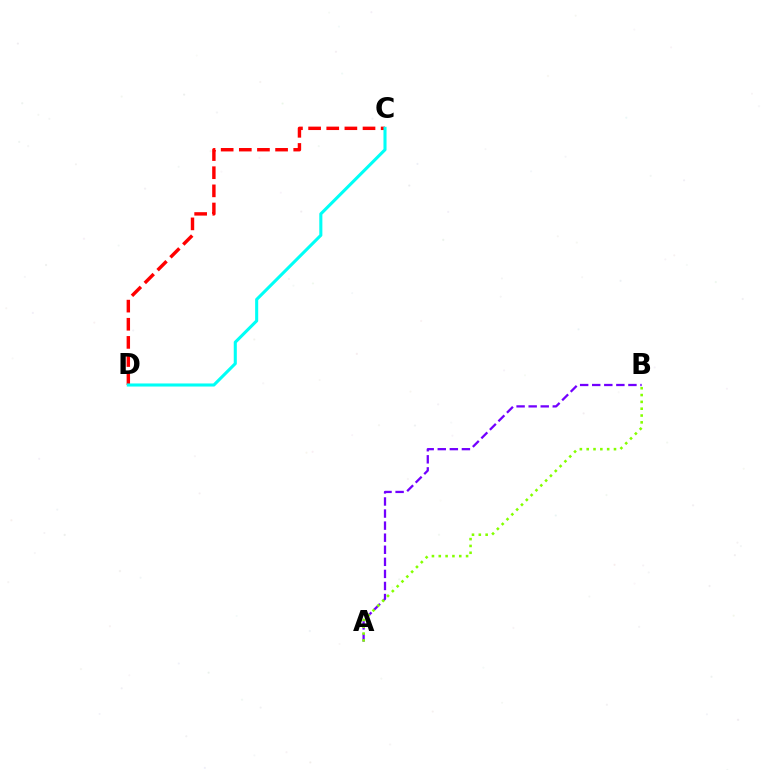{('A', 'B'): [{'color': '#7200ff', 'line_style': 'dashed', 'thickness': 1.64}, {'color': '#84ff00', 'line_style': 'dotted', 'thickness': 1.85}], ('C', 'D'): [{'color': '#ff0000', 'line_style': 'dashed', 'thickness': 2.46}, {'color': '#00fff6', 'line_style': 'solid', 'thickness': 2.22}]}